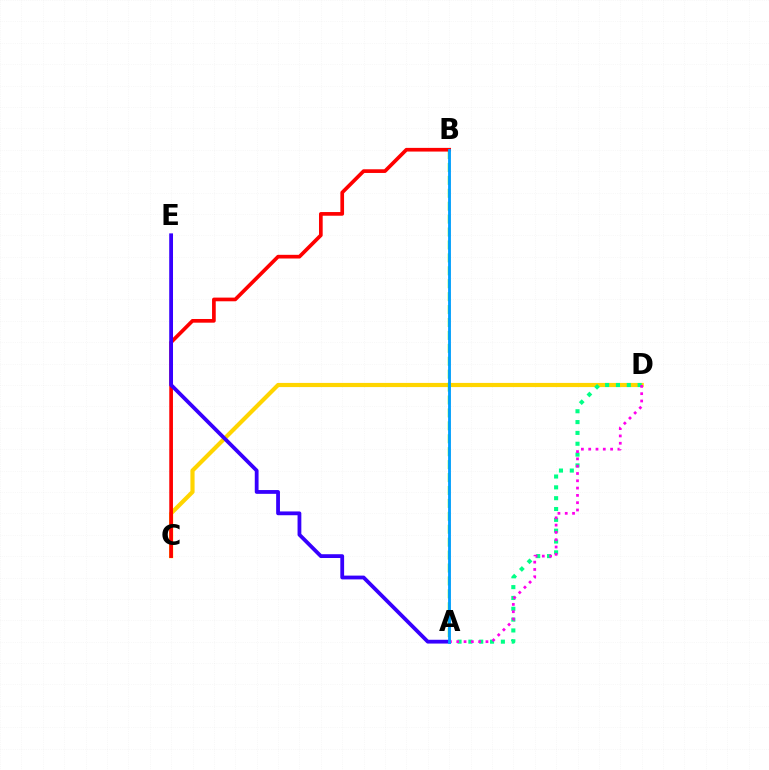{('C', 'D'): [{'color': '#ffd500', 'line_style': 'solid', 'thickness': 3.0}], ('A', 'B'): [{'color': '#4fff00', 'line_style': 'dashed', 'thickness': 1.76}, {'color': '#009eff', 'line_style': 'solid', 'thickness': 2.04}], ('A', 'D'): [{'color': '#00ff86', 'line_style': 'dotted', 'thickness': 2.94}, {'color': '#ff00ed', 'line_style': 'dotted', 'thickness': 1.98}], ('B', 'C'): [{'color': '#ff0000', 'line_style': 'solid', 'thickness': 2.65}], ('A', 'E'): [{'color': '#3700ff', 'line_style': 'solid', 'thickness': 2.73}]}